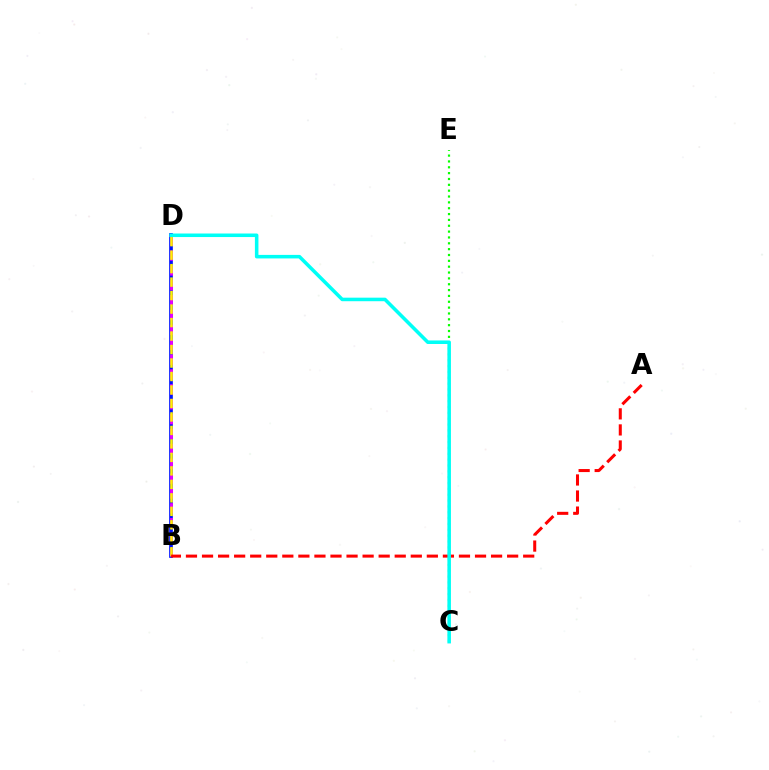{('B', 'D'): [{'color': '#0010ff', 'line_style': 'solid', 'thickness': 2.65}, {'color': '#ee00ff', 'line_style': 'dashed', 'thickness': 2.02}, {'color': '#fcf500', 'line_style': 'dashed', 'thickness': 1.83}], ('C', 'E'): [{'color': '#08ff00', 'line_style': 'dotted', 'thickness': 1.59}], ('A', 'B'): [{'color': '#ff0000', 'line_style': 'dashed', 'thickness': 2.18}], ('C', 'D'): [{'color': '#00fff6', 'line_style': 'solid', 'thickness': 2.55}]}